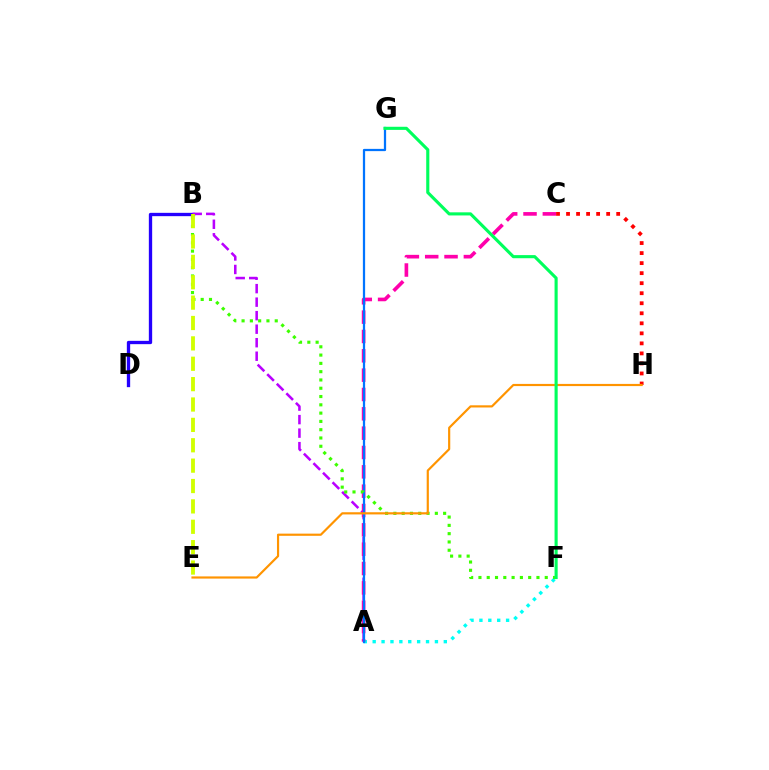{('A', 'F'): [{'color': '#00fff6', 'line_style': 'dotted', 'thickness': 2.42}], ('B', 'D'): [{'color': '#2500ff', 'line_style': 'solid', 'thickness': 2.39}], ('A', 'B'): [{'color': '#b900ff', 'line_style': 'dashed', 'thickness': 1.84}], ('A', 'C'): [{'color': '#ff00ac', 'line_style': 'dashed', 'thickness': 2.63}], ('A', 'G'): [{'color': '#0074ff', 'line_style': 'solid', 'thickness': 1.62}], ('C', 'H'): [{'color': '#ff0000', 'line_style': 'dotted', 'thickness': 2.73}], ('B', 'F'): [{'color': '#3dff00', 'line_style': 'dotted', 'thickness': 2.25}], ('B', 'E'): [{'color': '#d1ff00', 'line_style': 'dashed', 'thickness': 2.77}], ('E', 'H'): [{'color': '#ff9400', 'line_style': 'solid', 'thickness': 1.57}], ('F', 'G'): [{'color': '#00ff5c', 'line_style': 'solid', 'thickness': 2.24}]}